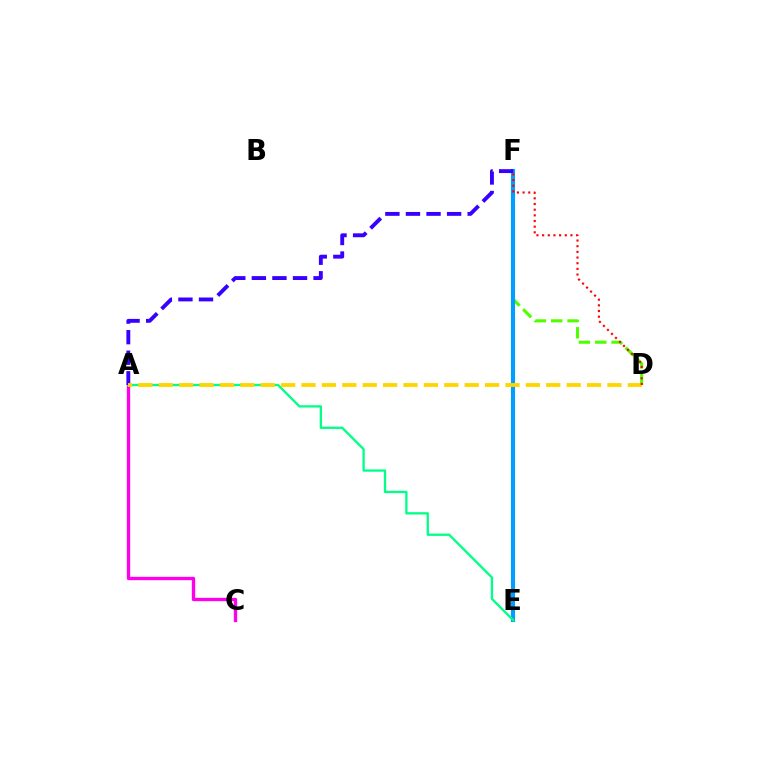{('A', 'C'): [{'color': '#ff00ed', 'line_style': 'solid', 'thickness': 2.4}], ('D', 'F'): [{'color': '#4fff00', 'line_style': 'dashed', 'thickness': 2.22}, {'color': '#ff0000', 'line_style': 'dotted', 'thickness': 1.54}], ('E', 'F'): [{'color': '#009eff', 'line_style': 'solid', 'thickness': 2.96}], ('A', 'E'): [{'color': '#00ff86', 'line_style': 'solid', 'thickness': 1.66}], ('A', 'F'): [{'color': '#3700ff', 'line_style': 'dashed', 'thickness': 2.79}], ('A', 'D'): [{'color': '#ffd500', 'line_style': 'dashed', 'thickness': 2.77}]}